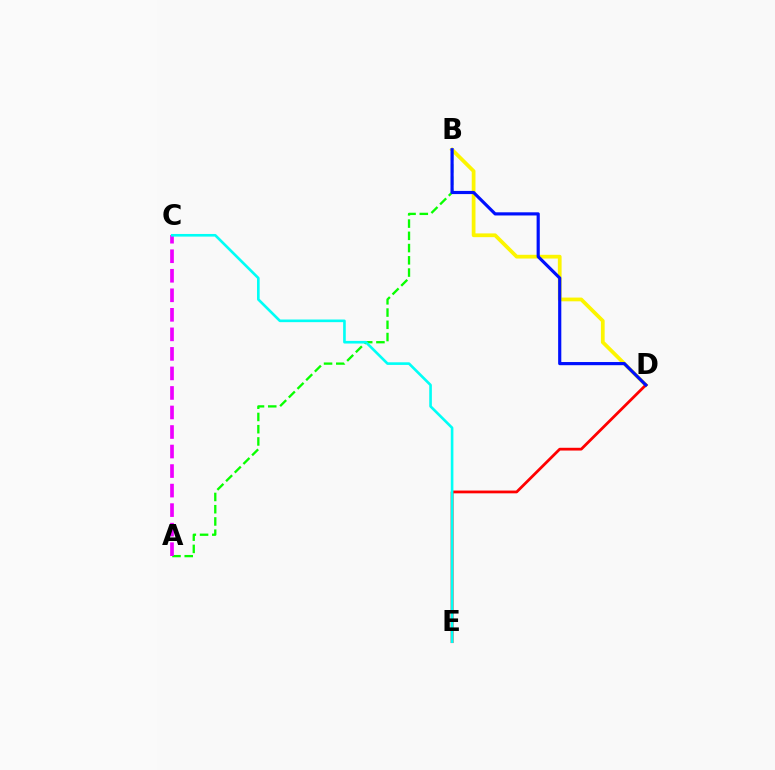{('B', 'D'): [{'color': '#fcf500', 'line_style': 'solid', 'thickness': 2.7}, {'color': '#0010ff', 'line_style': 'solid', 'thickness': 2.28}], ('A', 'B'): [{'color': '#08ff00', 'line_style': 'dashed', 'thickness': 1.66}], ('D', 'E'): [{'color': '#ff0000', 'line_style': 'solid', 'thickness': 1.99}], ('A', 'C'): [{'color': '#ee00ff', 'line_style': 'dashed', 'thickness': 2.65}], ('C', 'E'): [{'color': '#00fff6', 'line_style': 'solid', 'thickness': 1.9}]}